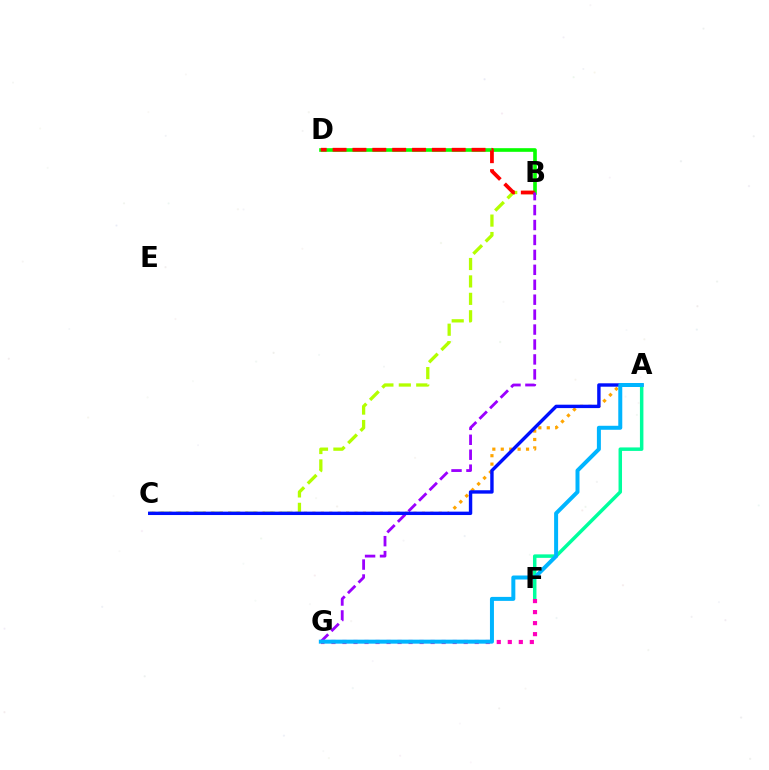{('A', 'F'): [{'color': '#00ff9d', 'line_style': 'solid', 'thickness': 2.51}], ('B', 'C'): [{'color': '#b3ff00', 'line_style': 'dashed', 'thickness': 2.37}], ('B', 'D'): [{'color': '#08ff00', 'line_style': 'solid', 'thickness': 2.62}, {'color': '#ff0000', 'line_style': 'dashed', 'thickness': 2.7}], ('A', 'C'): [{'color': '#ffa500', 'line_style': 'dotted', 'thickness': 2.29}, {'color': '#0010ff', 'line_style': 'solid', 'thickness': 2.45}], ('B', 'G'): [{'color': '#9b00ff', 'line_style': 'dashed', 'thickness': 2.03}], ('F', 'G'): [{'color': '#ff00bd', 'line_style': 'dotted', 'thickness': 2.99}], ('A', 'G'): [{'color': '#00b5ff', 'line_style': 'solid', 'thickness': 2.87}]}